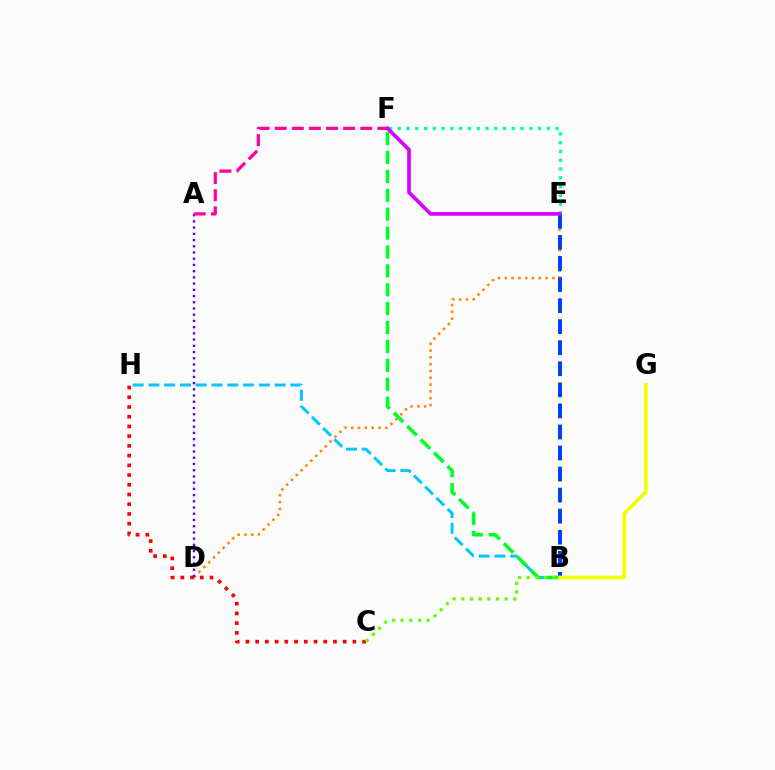{('C', 'H'): [{'color': '#ff0000', 'line_style': 'dotted', 'thickness': 2.64}], ('D', 'E'): [{'color': '#ff8800', 'line_style': 'dotted', 'thickness': 1.85}], ('A', 'D'): [{'color': '#4f00ff', 'line_style': 'dotted', 'thickness': 1.69}], ('B', 'E'): [{'color': '#003fff', 'line_style': 'dashed', 'thickness': 2.86}], ('B', 'H'): [{'color': '#00c7ff', 'line_style': 'dashed', 'thickness': 2.14}], ('B', 'F'): [{'color': '#00ff27', 'line_style': 'dashed', 'thickness': 2.57}], ('B', 'C'): [{'color': '#66ff00', 'line_style': 'dotted', 'thickness': 2.36}], ('E', 'F'): [{'color': '#00ffaf', 'line_style': 'dotted', 'thickness': 2.38}, {'color': '#d600ff', 'line_style': 'solid', 'thickness': 2.63}], ('A', 'F'): [{'color': '#ff00a0', 'line_style': 'dashed', 'thickness': 2.32}], ('B', 'G'): [{'color': '#eeff00', 'line_style': 'solid', 'thickness': 2.66}]}